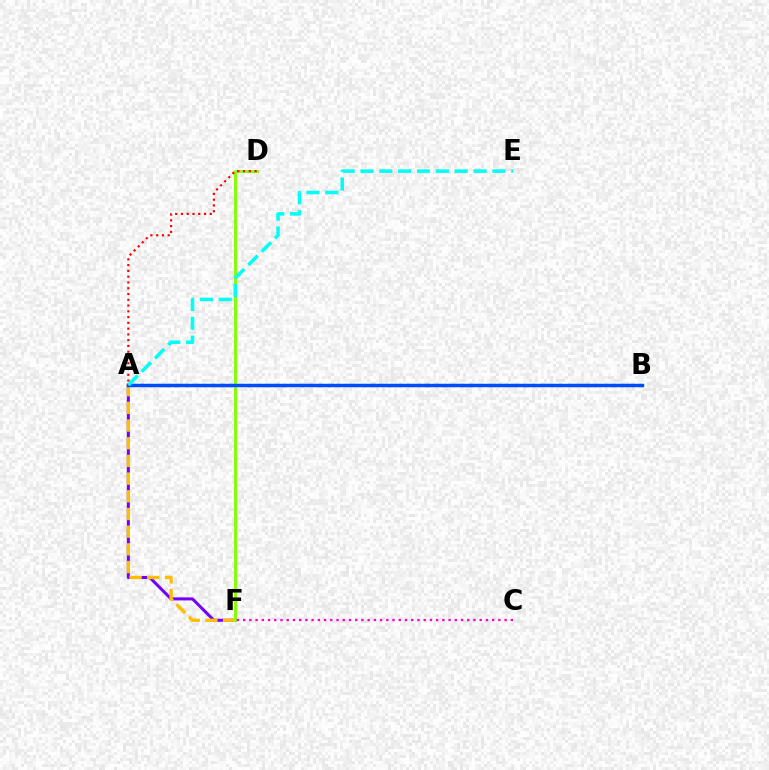{('A', 'B'): [{'color': '#00ff39', 'line_style': 'dotted', 'thickness': 2.42}, {'color': '#004bff', 'line_style': 'solid', 'thickness': 2.48}], ('A', 'F'): [{'color': '#7200ff', 'line_style': 'solid', 'thickness': 2.18}, {'color': '#ffbd00', 'line_style': 'dashed', 'thickness': 2.4}], ('D', 'F'): [{'color': '#84ff00', 'line_style': 'solid', 'thickness': 2.1}], ('C', 'F'): [{'color': '#ff00cf', 'line_style': 'dotted', 'thickness': 1.69}], ('A', 'E'): [{'color': '#00fff6', 'line_style': 'dashed', 'thickness': 2.56}], ('A', 'D'): [{'color': '#ff0000', 'line_style': 'dotted', 'thickness': 1.57}]}